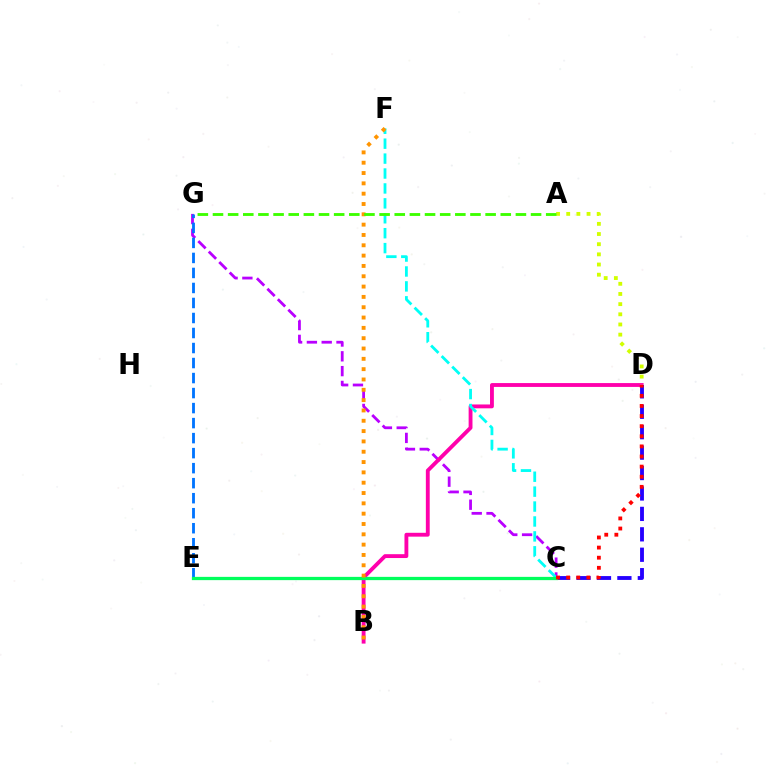{('C', 'G'): [{'color': '#b900ff', 'line_style': 'dashed', 'thickness': 2.01}], ('B', 'D'): [{'color': '#ff00ac', 'line_style': 'solid', 'thickness': 2.77}], ('A', 'D'): [{'color': '#d1ff00', 'line_style': 'dotted', 'thickness': 2.76}], ('E', 'G'): [{'color': '#0074ff', 'line_style': 'dashed', 'thickness': 2.04}], ('C', 'F'): [{'color': '#00fff6', 'line_style': 'dashed', 'thickness': 2.03}], ('C', 'D'): [{'color': '#2500ff', 'line_style': 'dashed', 'thickness': 2.77}, {'color': '#ff0000', 'line_style': 'dotted', 'thickness': 2.75}], ('C', 'E'): [{'color': '#00ff5c', 'line_style': 'solid', 'thickness': 2.35}], ('B', 'F'): [{'color': '#ff9400', 'line_style': 'dotted', 'thickness': 2.8}], ('A', 'G'): [{'color': '#3dff00', 'line_style': 'dashed', 'thickness': 2.06}]}